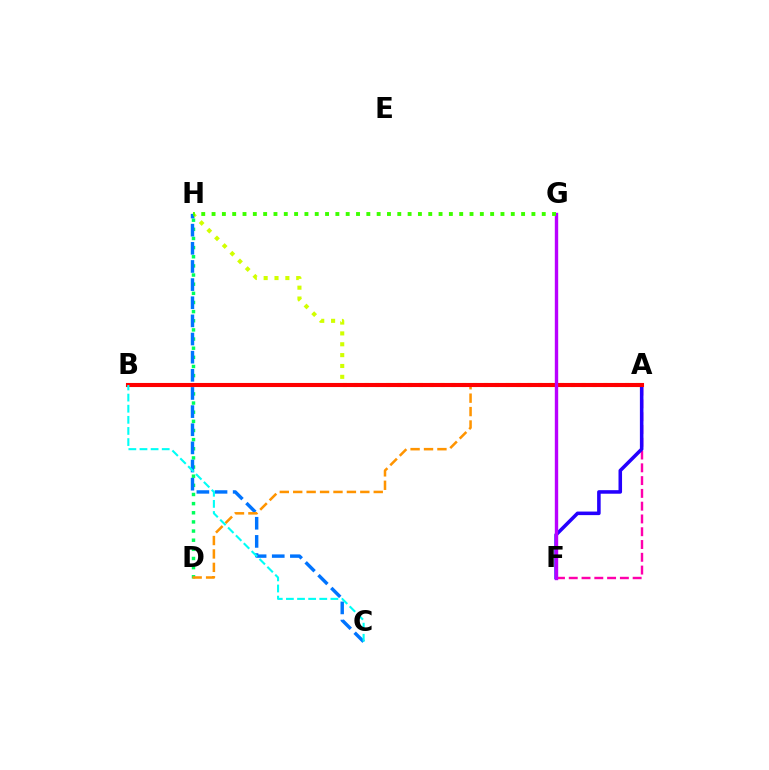{('A', 'F'): [{'color': '#ff00ac', 'line_style': 'dashed', 'thickness': 1.74}, {'color': '#2500ff', 'line_style': 'solid', 'thickness': 2.56}], ('D', 'H'): [{'color': '#00ff5c', 'line_style': 'dotted', 'thickness': 2.48}], ('A', 'H'): [{'color': '#d1ff00', 'line_style': 'dotted', 'thickness': 2.95}], ('C', 'H'): [{'color': '#0074ff', 'line_style': 'dashed', 'thickness': 2.46}], ('A', 'D'): [{'color': '#ff9400', 'line_style': 'dashed', 'thickness': 1.82}], ('A', 'B'): [{'color': '#ff0000', 'line_style': 'solid', 'thickness': 2.94}], ('F', 'G'): [{'color': '#b900ff', 'line_style': 'solid', 'thickness': 2.44}], ('G', 'H'): [{'color': '#3dff00', 'line_style': 'dotted', 'thickness': 2.8}], ('B', 'C'): [{'color': '#00fff6', 'line_style': 'dashed', 'thickness': 1.51}]}